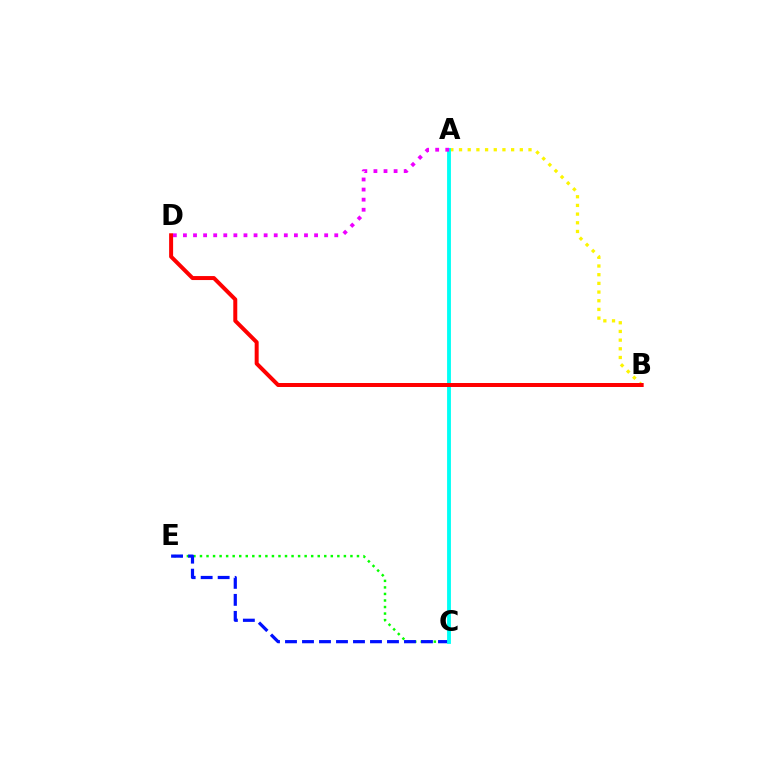{('A', 'B'): [{'color': '#fcf500', 'line_style': 'dotted', 'thickness': 2.36}], ('C', 'E'): [{'color': '#08ff00', 'line_style': 'dotted', 'thickness': 1.78}, {'color': '#0010ff', 'line_style': 'dashed', 'thickness': 2.31}], ('A', 'C'): [{'color': '#00fff6', 'line_style': 'solid', 'thickness': 2.77}], ('B', 'D'): [{'color': '#ff0000', 'line_style': 'solid', 'thickness': 2.87}], ('A', 'D'): [{'color': '#ee00ff', 'line_style': 'dotted', 'thickness': 2.74}]}